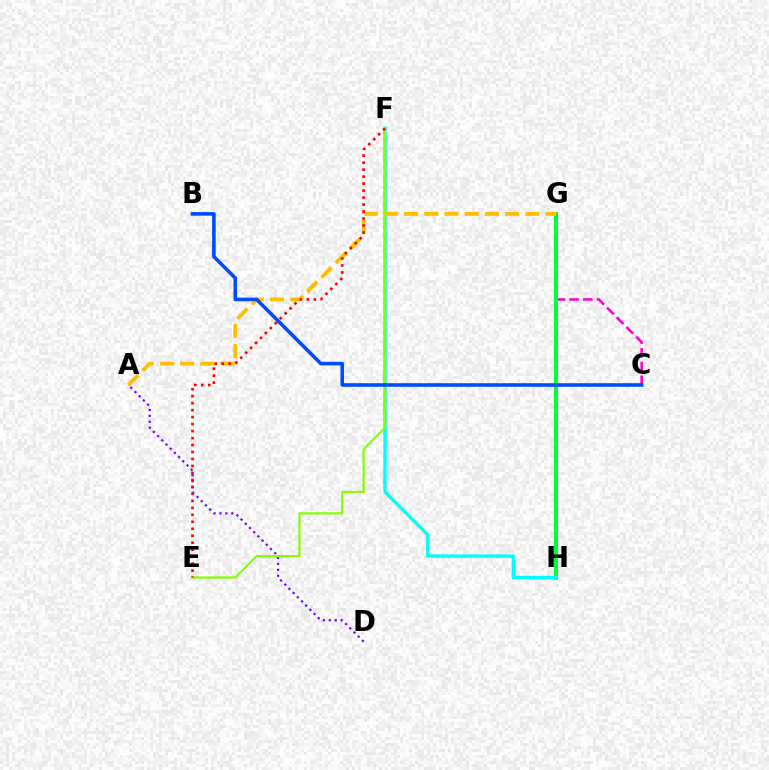{('C', 'G'): [{'color': '#ff00cf', 'line_style': 'dashed', 'thickness': 1.86}], ('G', 'H'): [{'color': '#00ff39', 'line_style': 'solid', 'thickness': 2.88}], ('F', 'H'): [{'color': '#00fff6', 'line_style': 'solid', 'thickness': 2.47}], ('A', 'G'): [{'color': '#ffbd00', 'line_style': 'dashed', 'thickness': 2.75}], ('A', 'D'): [{'color': '#7200ff', 'line_style': 'dotted', 'thickness': 1.61}], ('E', 'F'): [{'color': '#84ff00', 'line_style': 'solid', 'thickness': 1.58}, {'color': '#ff0000', 'line_style': 'dotted', 'thickness': 1.9}], ('B', 'C'): [{'color': '#004bff', 'line_style': 'solid', 'thickness': 2.58}]}